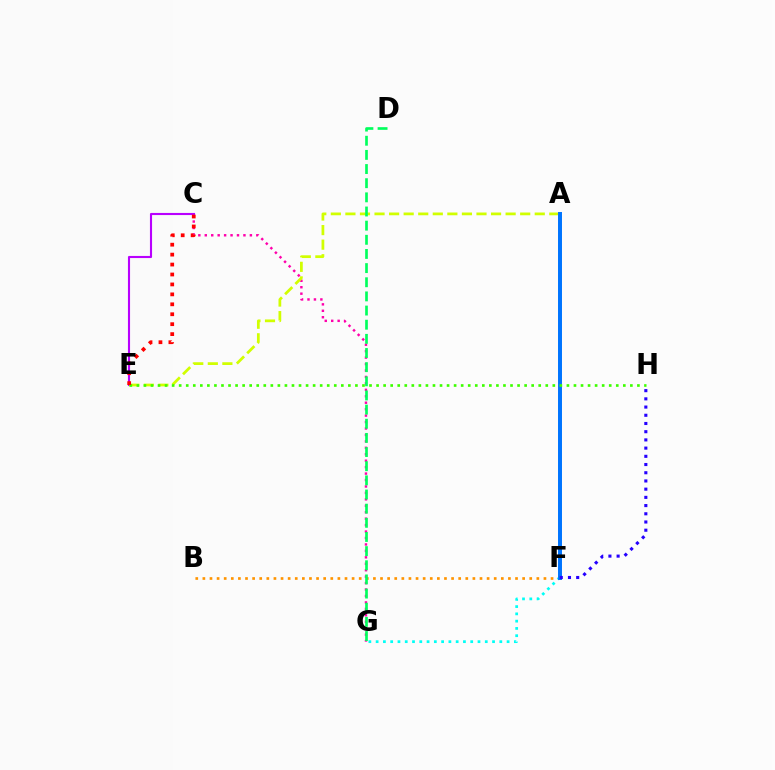{('C', 'G'): [{'color': '#ff00ac', 'line_style': 'dotted', 'thickness': 1.75}], ('B', 'F'): [{'color': '#ff9400', 'line_style': 'dotted', 'thickness': 1.93}], ('C', 'E'): [{'color': '#b900ff', 'line_style': 'solid', 'thickness': 1.52}, {'color': '#ff0000', 'line_style': 'dotted', 'thickness': 2.7}], ('F', 'G'): [{'color': '#00fff6', 'line_style': 'dotted', 'thickness': 1.98}], ('A', 'E'): [{'color': '#d1ff00', 'line_style': 'dashed', 'thickness': 1.98}], ('A', 'F'): [{'color': '#0074ff', 'line_style': 'solid', 'thickness': 2.86}], ('F', 'H'): [{'color': '#2500ff', 'line_style': 'dotted', 'thickness': 2.23}], ('E', 'H'): [{'color': '#3dff00', 'line_style': 'dotted', 'thickness': 1.92}], ('D', 'G'): [{'color': '#00ff5c', 'line_style': 'dashed', 'thickness': 1.92}]}